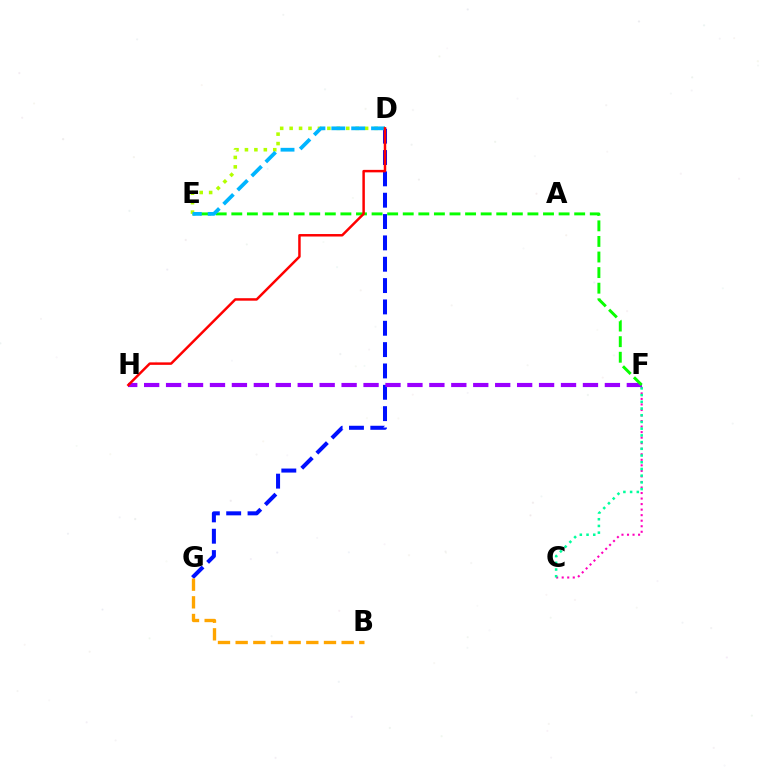{('D', 'G'): [{'color': '#0010ff', 'line_style': 'dashed', 'thickness': 2.9}], ('C', 'F'): [{'color': '#ff00bd', 'line_style': 'dotted', 'thickness': 1.5}, {'color': '#00ff9d', 'line_style': 'dotted', 'thickness': 1.82}], ('B', 'G'): [{'color': '#ffa500', 'line_style': 'dashed', 'thickness': 2.4}], ('F', 'H'): [{'color': '#9b00ff', 'line_style': 'dashed', 'thickness': 2.98}], ('E', 'F'): [{'color': '#08ff00', 'line_style': 'dashed', 'thickness': 2.12}], ('D', 'E'): [{'color': '#b3ff00', 'line_style': 'dotted', 'thickness': 2.56}, {'color': '#00b5ff', 'line_style': 'dashed', 'thickness': 2.7}], ('D', 'H'): [{'color': '#ff0000', 'line_style': 'solid', 'thickness': 1.78}]}